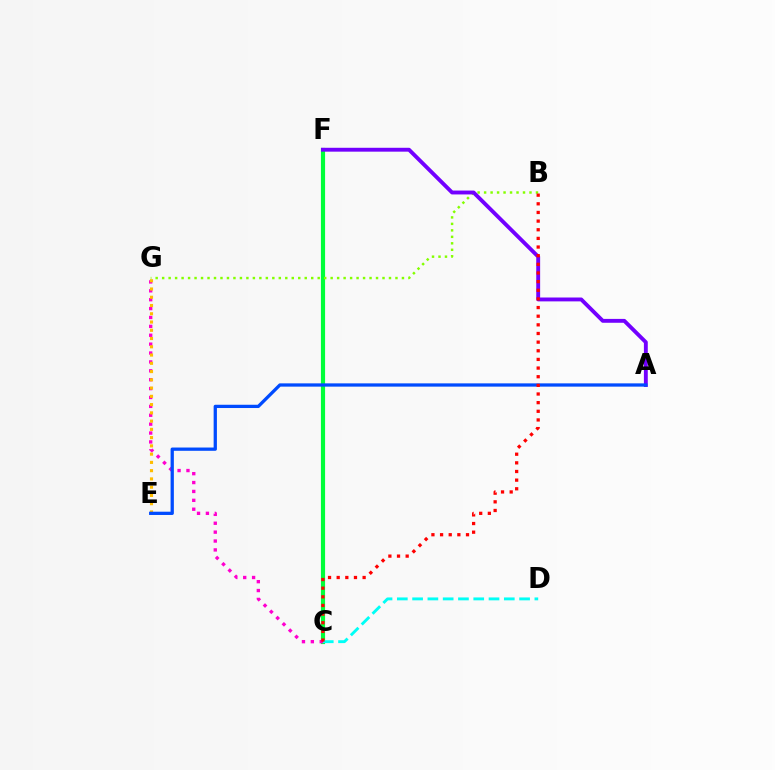{('C', 'F'): [{'color': '#00ff39', 'line_style': 'solid', 'thickness': 3.0}], ('C', 'D'): [{'color': '#00fff6', 'line_style': 'dashed', 'thickness': 2.08}], ('C', 'G'): [{'color': '#ff00cf', 'line_style': 'dotted', 'thickness': 2.42}], ('B', 'G'): [{'color': '#84ff00', 'line_style': 'dotted', 'thickness': 1.76}], ('A', 'F'): [{'color': '#7200ff', 'line_style': 'solid', 'thickness': 2.79}], ('E', 'G'): [{'color': '#ffbd00', 'line_style': 'dotted', 'thickness': 2.24}], ('A', 'E'): [{'color': '#004bff', 'line_style': 'solid', 'thickness': 2.36}], ('B', 'C'): [{'color': '#ff0000', 'line_style': 'dotted', 'thickness': 2.35}]}